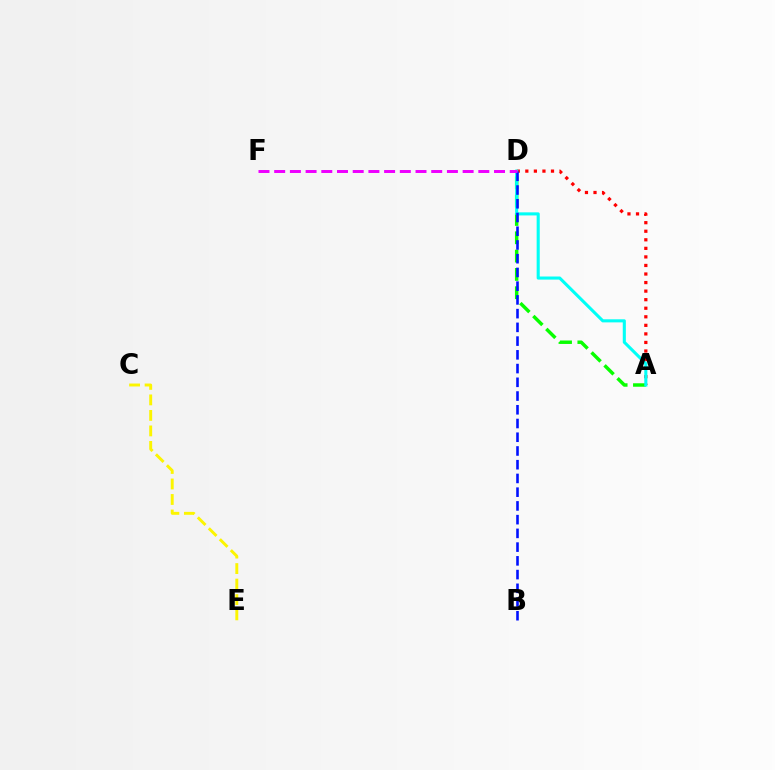{('A', 'D'): [{'color': '#ff0000', 'line_style': 'dotted', 'thickness': 2.32}, {'color': '#08ff00', 'line_style': 'dashed', 'thickness': 2.49}, {'color': '#00fff6', 'line_style': 'solid', 'thickness': 2.22}], ('C', 'E'): [{'color': '#fcf500', 'line_style': 'dashed', 'thickness': 2.11}], ('B', 'D'): [{'color': '#0010ff', 'line_style': 'dashed', 'thickness': 1.87}], ('D', 'F'): [{'color': '#ee00ff', 'line_style': 'dashed', 'thickness': 2.13}]}